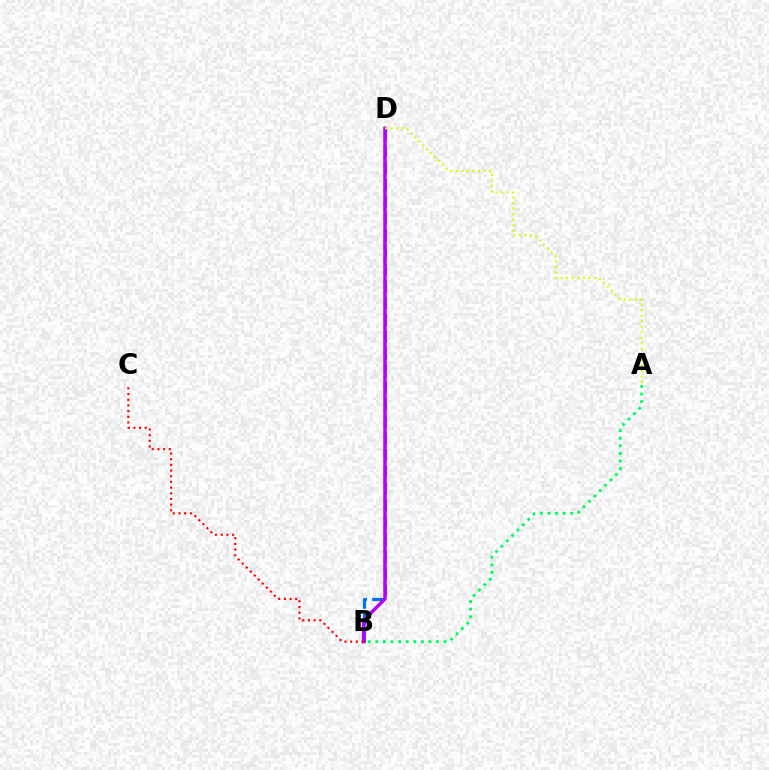{('B', 'D'): [{'color': '#0074ff', 'line_style': 'dashed', 'thickness': 2.29}, {'color': '#b900ff', 'line_style': 'solid', 'thickness': 2.52}], ('A', 'B'): [{'color': '#00ff5c', 'line_style': 'dotted', 'thickness': 2.06}], ('B', 'C'): [{'color': '#ff0000', 'line_style': 'dotted', 'thickness': 1.54}], ('A', 'D'): [{'color': '#d1ff00', 'line_style': 'dotted', 'thickness': 1.5}]}